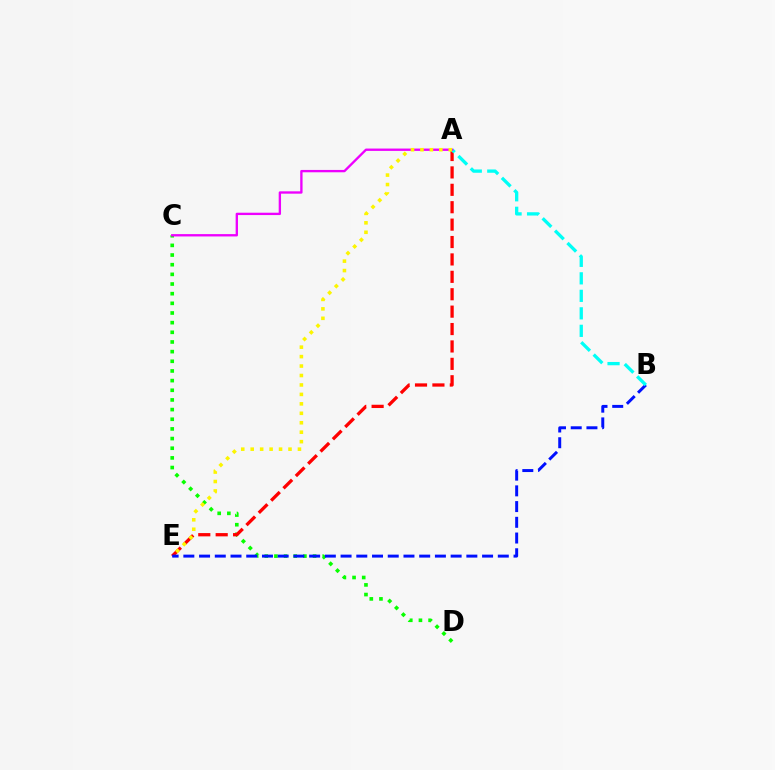{('C', 'D'): [{'color': '#08ff00', 'line_style': 'dotted', 'thickness': 2.62}], ('A', 'E'): [{'color': '#ff0000', 'line_style': 'dashed', 'thickness': 2.36}, {'color': '#fcf500', 'line_style': 'dotted', 'thickness': 2.57}], ('B', 'E'): [{'color': '#0010ff', 'line_style': 'dashed', 'thickness': 2.14}], ('A', 'B'): [{'color': '#00fff6', 'line_style': 'dashed', 'thickness': 2.38}], ('A', 'C'): [{'color': '#ee00ff', 'line_style': 'solid', 'thickness': 1.69}]}